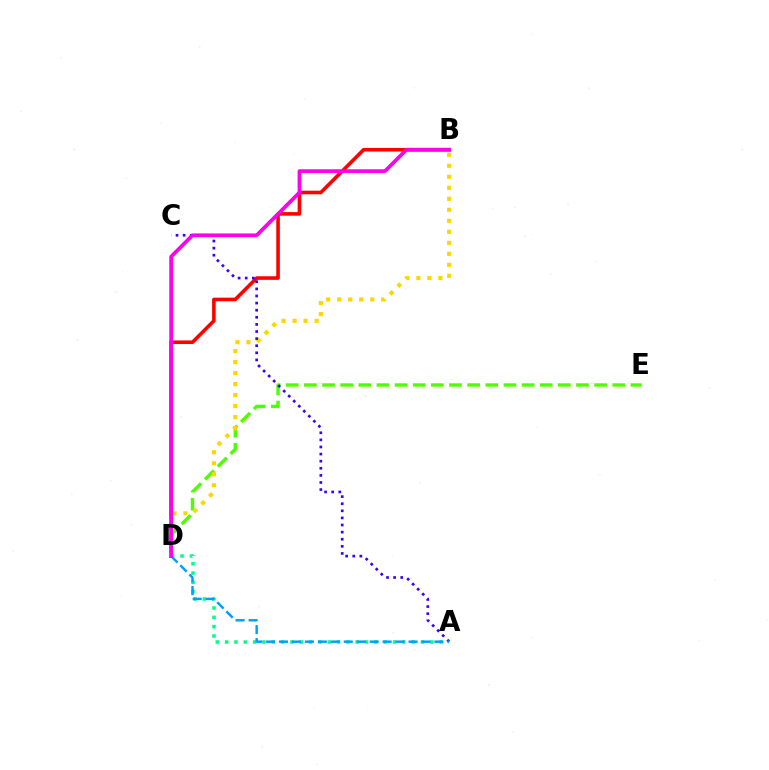{('B', 'D'): [{'color': '#ff0000', 'line_style': 'solid', 'thickness': 2.58}, {'color': '#ffd500', 'line_style': 'dotted', 'thickness': 2.99}, {'color': '#ff00ed', 'line_style': 'solid', 'thickness': 2.66}], ('D', 'E'): [{'color': '#4fff00', 'line_style': 'dashed', 'thickness': 2.46}], ('A', 'D'): [{'color': '#00ff86', 'line_style': 'dotted', 'thickness': 2.53}, {'color': '#009eff', 'line_style': 'dashed', 'thickness': 1.76}], ('A', 'C'): [{'color': '#3700ff', 'line_style': 'dotted', 'thickness': 1.93}]}